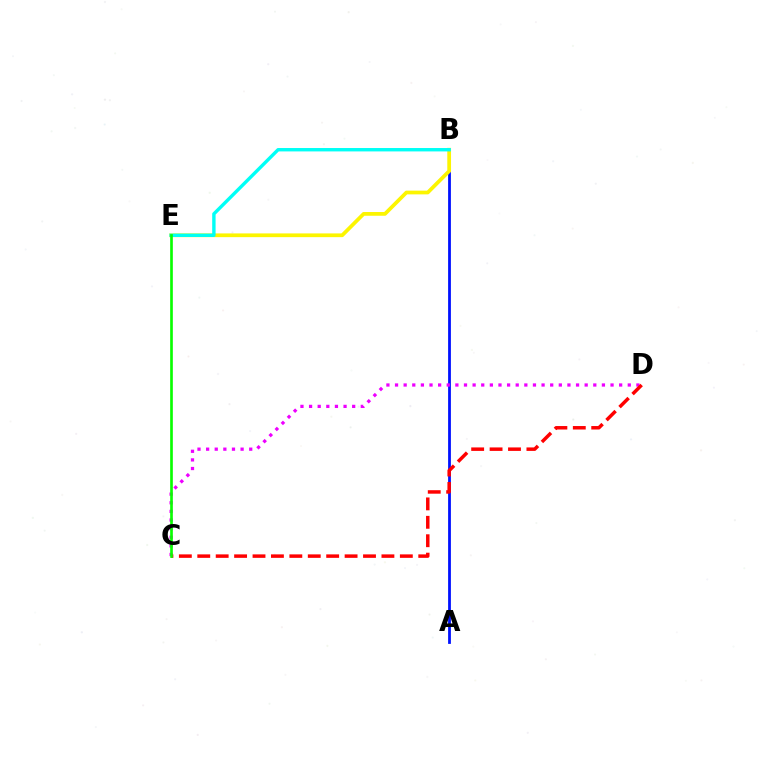{('A', 'B'): [{'color': '#0010ff', 'line_style': 'solid', 'thickness': 2.01}], ('C', 'D'): [{'color': '#ee00ff', 'line_style': 'dotted', 'thickness': 2.34}, {'color': '#ff0000', 'line_style': 'dashed', 'thickness': 2.5}], ('B', 'E'): [{'color': '#fcf500', 'line_style': 'solid', 'thickness': 2.69}, {'color': '#00fff6', 'line_style': 'solid', 'thickness': 2.44}], ('C', 'E'): [{'color': '#08ff00', 'line_style': 'solid', 'thickness': 1.92}]}